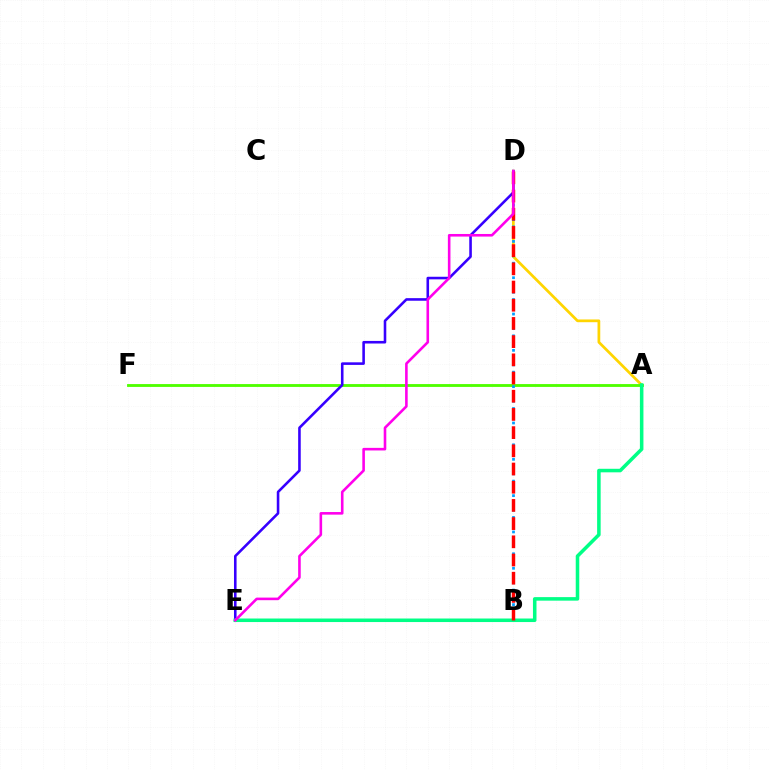{('A', 'D'): [{'color': '#ffd500', 'line_style': 'solid', 'thickness': 1.97}], ('A', 'F'): [{'color': '#4fff00', 'line_style': 'solid', 'thickness': 2.05}], ('D', 'E'): [{'color': '#3700ff', 'line_style': 'solid', 'thickness': 1.86}, {'color': '#ff00ed', 'line_style': 'solid', 'thickness': 1.87}], ('B', 'D'): [{'color': '#009eff', 'line_style': 'dotted', 'thickness': 1.97}, {'color': '#ff0000', 'line_style': 'dashed', 'thickness': 2.47}], ('A', 'E'): [{'color': '#00ff86', 'line_style': 'solid', 'thickness': 2.55}]}